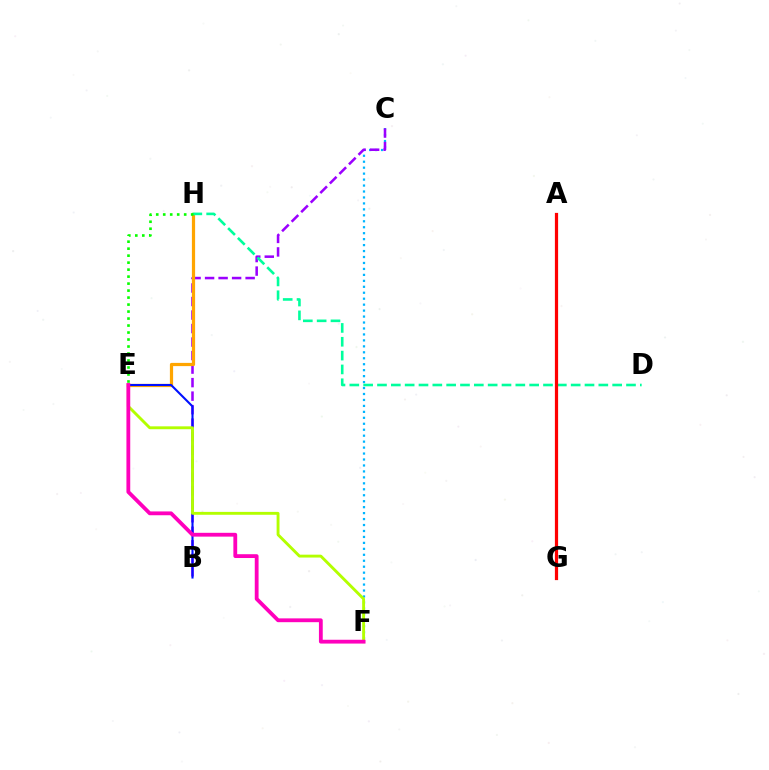{('C', 'F'): [{'color': '#00b5ff', 'line_style': 'dotted', 'thickness': 1.62}], ('B', 'C'): [{'color': '#9b00ff', 'line_style': 'dashed', 'thickness': 1.84}], ('E', 'H'): [{'color': '#ffa500', 'line_style': 'solid', 'thickness': 2.32}, {'color': '#08ff00', 'line_style': 'dotted', 'thickness': 1.9}], ('B', 'E'): [{'color': '#0010ff', 'line_style': 'solid', 'thickness': 1.51}], ('D', 'H'): [{'color': '#00ff9d', 'line_style': 'dashed', 'thickness': 1.88}], ('E', 'F'): [{'color': '#b3ff00', 'line_style': 'solid', 'thickness': 2.08}, {'color': '#ff00bd', 'line_style': 'solid', 'thickness': 2.74}], ('A', 'G'): [{'color': '#ff0000', 'line_style': 'solid', 'thickness': 2.32}]}